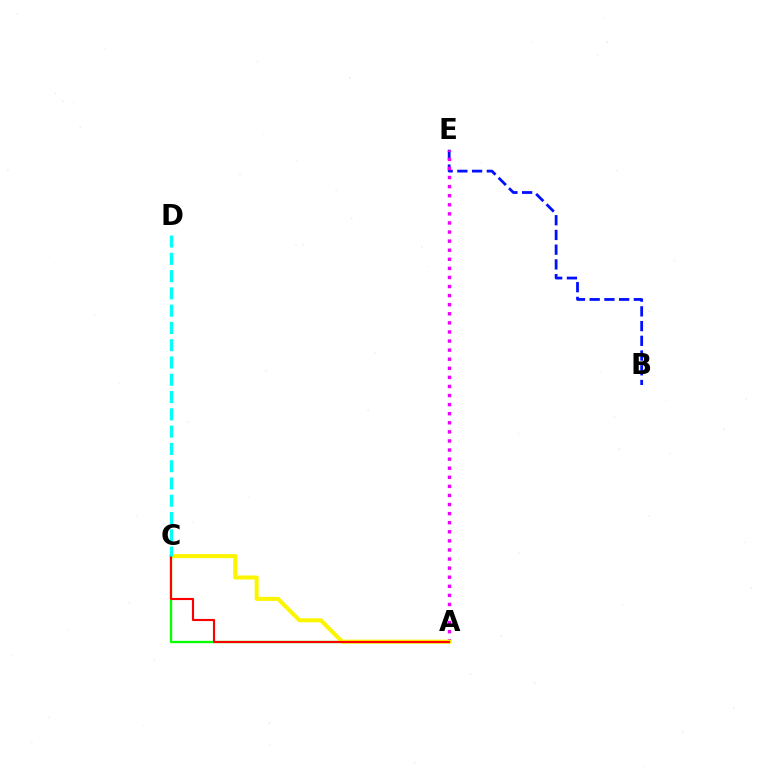{('B', 'E'): [{'color': '#0010ff', 'line_style': 'dashed', 'thickness': 2.0}], ('A', 'C'): [{'color': '#08ff00', 'line_style': 'solid', 'thickness': 1.68}, {'color': '#fcf500', 'line_style': 'solid', 'thickness': 2.91}, {'color': '#ff0000', 'line_style': 'solid', 'thickness': 1.54}], ('A', 'E'): [{'color': '#ee00ff', 'line_style': 'dotted', 'thickness': 2.47}], ('C', 'D'): [{'color': '#00fff6', 'line_style': 'dashed', 'thickness': 2.35}]}